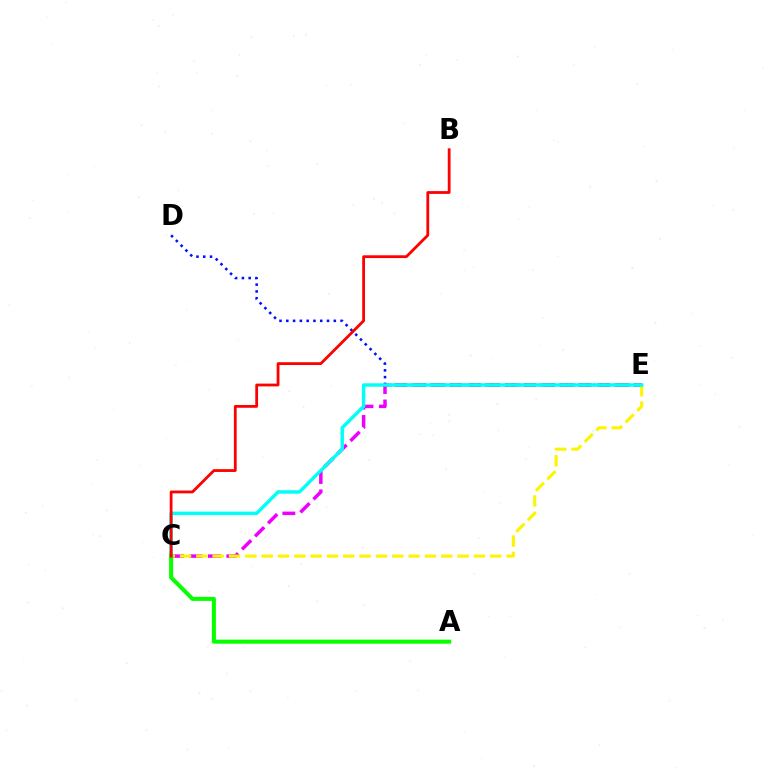{('C', 'E'): [{'color': '#ee00ff', 'line_style': 'dashed', 'thickness': 2.5}, {'color': '#fcf500', 'line_style': 'dashed', 'thickness': 2.22}, {'color': '#00fff6', 'line_style': 'solid', 'thickness': 2.47}], ('D', 'E'): [{'color': '#0010ff', 'line_style': 'dotted', 'thickness': 1.84}], ('A', 'C'): [{'color': '#08ff00', 'line_style': 'solid', 'thickness': 2.91}], ('B', 'C'): [{'color': '#ff0000', 'line_style': 'solid', 'thickness': 2.01}]}